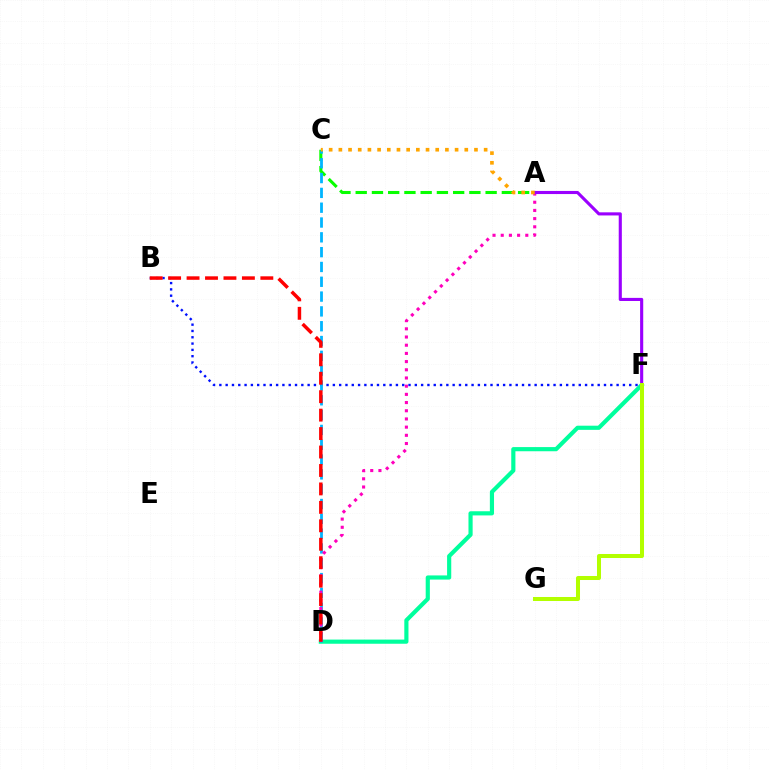{('A', 'C'): [{'color': '#08ff00', 'line_style': 'dashed', 'thickness': 2.21}, {'color': '#ffa500', 'line_style': 'dotted', 'thickness': 2.63}], ('B', 'F'): [{'color': '#0010ff', 'line_style': 'dotted', 'thickness': 1.71}], ('D', 'F'): [{'color': '#00ff9d', 'line_style': 'solid', 'thickness': 2.99}], ('C', 'D'): [{'color': '#00b5ff', 'line_style': 'dashed', 'thickness': 2.01}], ('A', 'D'): [{'color': '#ff00bd', 'line_style': 'dotted', 'thickness': 2.23}], ('A', 'F'): [{'color': '#9b00ff', 'line_style': 'solid', 'thickness': 2.24}], ('B', 'D'): [{'color': '#ff0000', 'line_style': 'dashed', 'thickness': 2.51}], ('F', 'G'): [{'color': '#b3ff00', 'line_style': 'solid', 'thickness': 2.89}]}